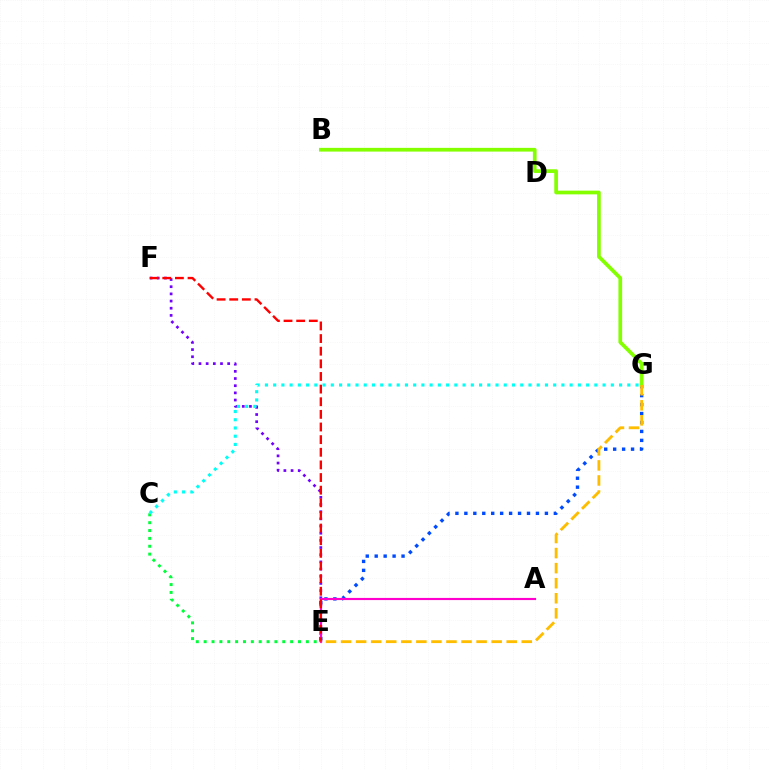{('E', 'F'): [{'color': '#7200ff', 'line_style': 'dotted', 'thickness': 1.95}, {'color': '#ff0000', 'line_style': 'dashed', 'thickness': 1.72}], ('C', 'E'): [{'color': '#00ff39', 'line_style': 'dotted', 'thickness': 2.14}], ('E', 'G'): [{'color': '#004bff', 'line_style': 'dotted', 'thickness': 2.43}, {'color': '#ffbd00', 'line_style': 'dashed', 'thickness': 2.05}], ('B', 'G'): [{'color': '#84ff00', 'line_style': 'solid', 'thickness': 2.68}], ('A', 'E'): [{'color': '#ff00cf', 'line_style': 'solid', 'thickness': 1.55}], ('C', 'G'): [{'color': '#00fff6', 'line_style': 'dotted', 'thickness': 2.24}]}